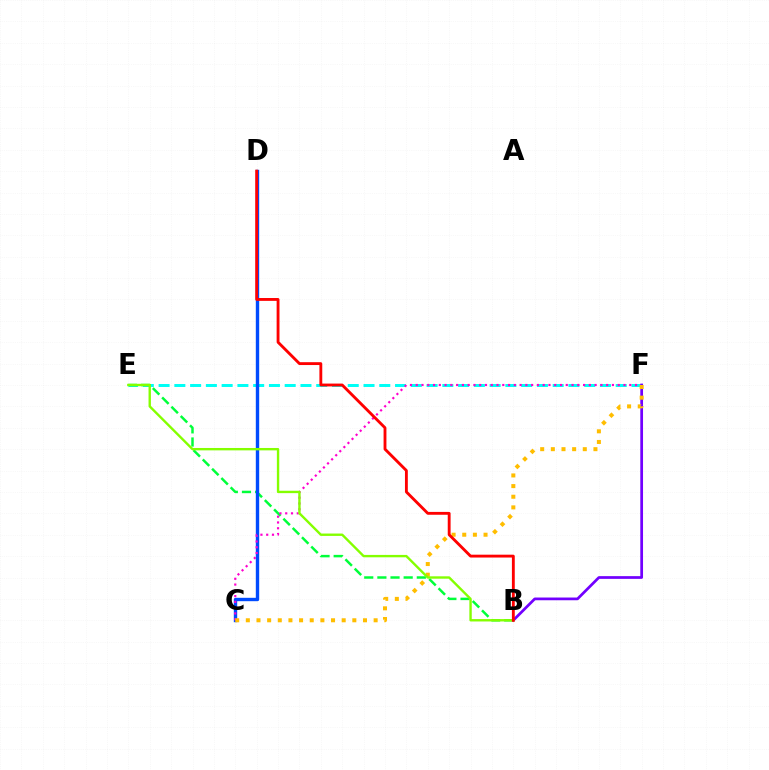{('E', 'F'): [{'color': '#00fff6', 'line_style': 'dashed', 'thickness': 2.14}], ('B', 'E'): [{'color': '#00ff39', 'line_style': 'dashed', 'thickness': 1.79}, {'color': '#84ff00', 'line_style': 'solid', 'thickness': 1.72}], ('C', 'D'): [{'color': '#004bff', 'line_style': 'solid', 'thickness': 2.44}], ('C', 'F'): [{'color': '#ff00cf', 'line_style': 'dotted', 'thickness': 1.57}, {'color': '#ffbd00', 'line_style': 'dotted', 'thickness': 2.89}], ('B', 'F'): [{'color': '#7200ff', 'line_style': 'solid', 'thickness': 1.97}], ('B', 'D'): [{'color': '#ff0000', 'line_style': 'solid', 'thickness': 2.05}]}